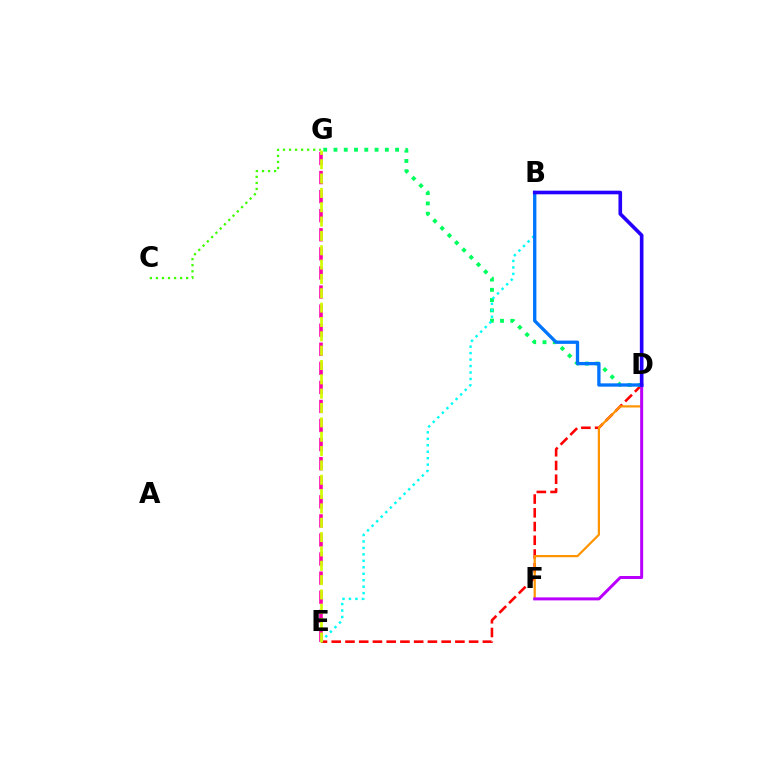{('D', 'E'): [{'color': '#ff0000', 'line_style': 'dashed', 'thickness': 1.87}], ('E', 'G'): [{'color': '#ff00ac', 'line_style': 'dashed', 'thickness': 2.59}, {'color': '#d1ff00', 'line_style': 'dashed', 'thickness': 1.95}], ('D', 'F'): [{'color': '#ff9400', 'line_style': 'solid', 'thickness': 1.59}, {'color': '#b900ff', 'line_style': 'solid', 'thickness': 2.15}], ('D', 'G'): [{'color': '#00ff5c', 'line_style': 'dotted', 'thickness': 2.79}], ('B', 'E'): [{'color': '#00fff6', 'line_style': 'dotted', 'thickness': 1.76}], ('C', 'G'): [{'color': '#3dff00', 'line_style': 'dotted', 'thickness': 1.64}], ('B', 'D'): [{'color': '#0074ff', 'line_style': 'solid', 'thickness': 2.39}, {'color': '#2500ff', 'line_style': 'solid', 'thickness': 2.62}]}